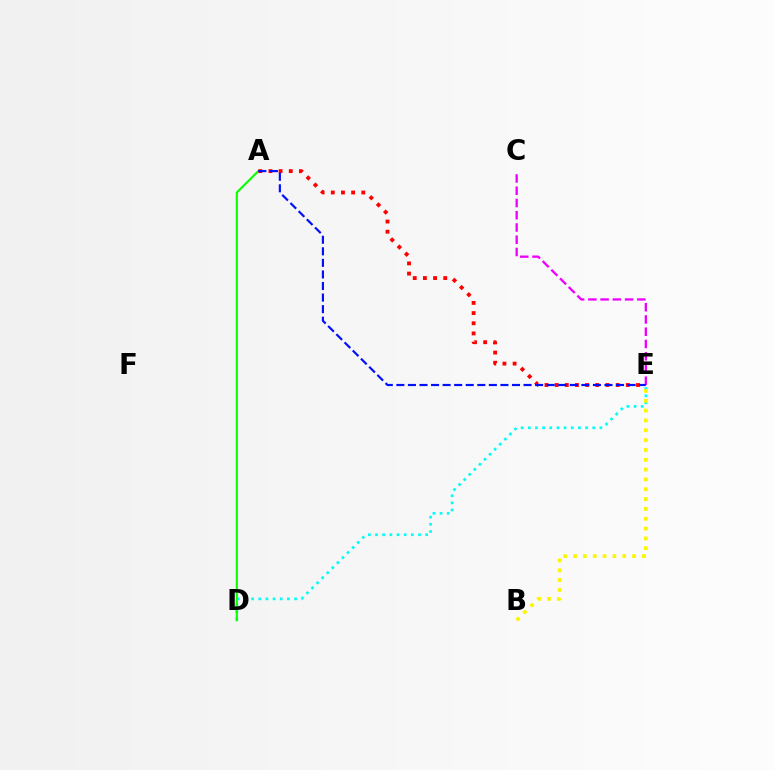{('D', 'E'): [{'color': '#00fff6', 'line_style': 'dotted', 'thickness': 1.95}], ('B', 'E'): [{'color': '#fcf500', 'line_style': 'dotted', 'thickness': 2.67}], ('A', 'D'): [{'color': '#08ff00', 'line_style': 'solid', 'thickness': 1.52}], ('C', 'E'): [{'color': '#ee00ff', 'line_style': 'dashed', 'thickness': 1.66}], ('A', 'E'): [{'color': '#ff0000', 'line_style': 'dotted', 'thickness': 2.76}, {'color': '#0010ff', 'line_style': 'dashed', 'thickness': 1.57}]}